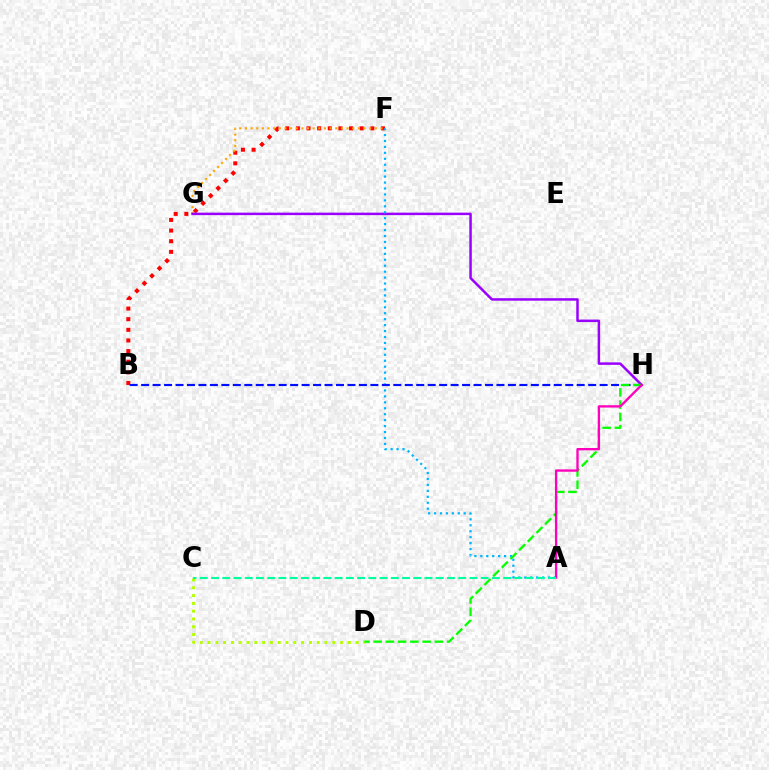{('B', 'F'): [{'color': '#ff0000', 'line_style': 'dotted', 'thickness': 2.89}], ('F', 'G'): [{'color': '#ffa500', 'line_style': 'dotted', 'thickness': 1.53}], ('G', 'H'): [{'color': '#9b00ff', 'line_style': 'solid', 'thickness': 1.79}], ('A', 'F'): [{'color': '#00b5ff', 'line_style': 'dotted', 'thickness': 1.61}], ('B', 'H'): [{'color': '#0010ff', 'line_style': 'dashed', 'thickness': 1.56}], ('D', 'H'): [{'color': '#08ff00', 'line_style': 'dashed', 'thickness': 1.67}], ('A', 'H'): [{'color': '#ff00bd', 'line_style': 'solid', 'thickness': 1.68}], ('C', 'D'): [{'color': '#b3ff00', 'line_style': 'dotted', 'thickness': 2.12}], ('A', 'C'): [{'color': '#00ff9d', 'line_style': 'dashed', 'thickness': 1.53}]}